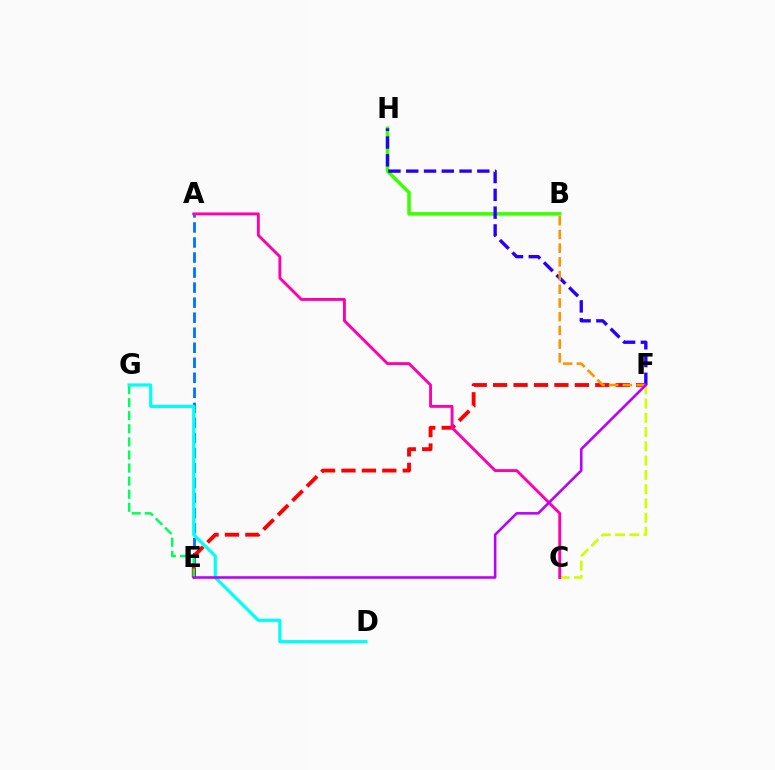{('C', 'F'): [{'color': '#d1ff00', 'line_style': 'dashed', 'thickness': 1.94}], ('A', 'E'): [{'color': '#0074ff', 'line_style': 'dashed', 'thickness': 2.04}], ('B', 'H'): [{'color': '#3dff00', 'line_style': 'solid', 'thickness': 2.57}], ('E', 'F'): [{'color': '#ff0000', 'line_style': 'dashed', 'thickness': 2.77}, {'color': '#b900ff', 'line_style': 'solid', 'thickness': 1.85}], ('F', 'H'): [{'color': '#2500ff', 'line_style': 'dashed', 'thickness': 2.41}], ('E', 'G'): [{'color': '#00ff5c', 'line_style': 'dashed', 'thickness': 1.78}], ('B', 'F'): [{'color': '#ff9400', 'line_style': 'dashed', 'thickness': 1.86}], ('D', 'G'): [{'color': '#00fff6', 'line_style': 'solid', 'thickness': 2.3}], ('A', 'C'): [{'color': '#ff00ac', 'line_style': 'solid', 'thickness': 2.07}]}